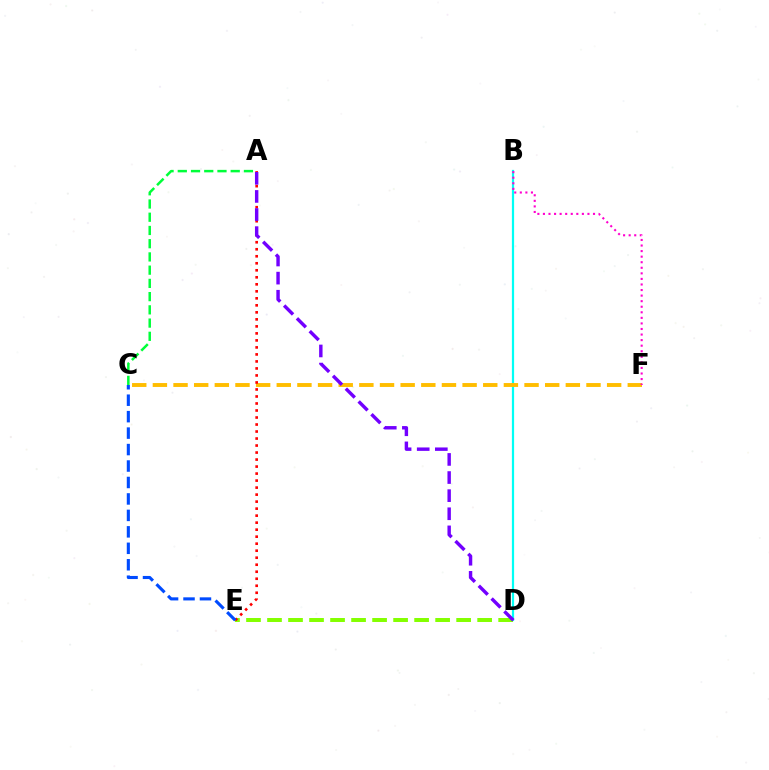{('B', 'D'): [{'color': '#00fff6', 'line_style': 'solid', 'thickness': 1.6}], ('C', 'F'): [{'color': '#ffbd00', 'line_style': 'dashed', 'thickness': 2.8}], ('A', 'C'): [{'color': '#00ff39', 'line_style': 'dashed', 'thickness': 1.8}], ('D', 'E'): [{'color': '#84ff00', 'line_style': 'dashed', 'thickness': 2.85}], ('A', 'E'): [{'color': '#ff0000', 'line_style': 'dotted', 'thickness': 1.9}], ('C', 'E'): [{'color': '#004bff', 'line_style': 'dashed', 'thickness': 2.24}], ('B', 'F'): [{'color': '#ff00cf', 'line_style': 'dotted', 'thickness': 1.51}], ('A', 'D'): [{'color': '#7200ff', 'line_style': 'dashed', 'thickness': 2.46}]}